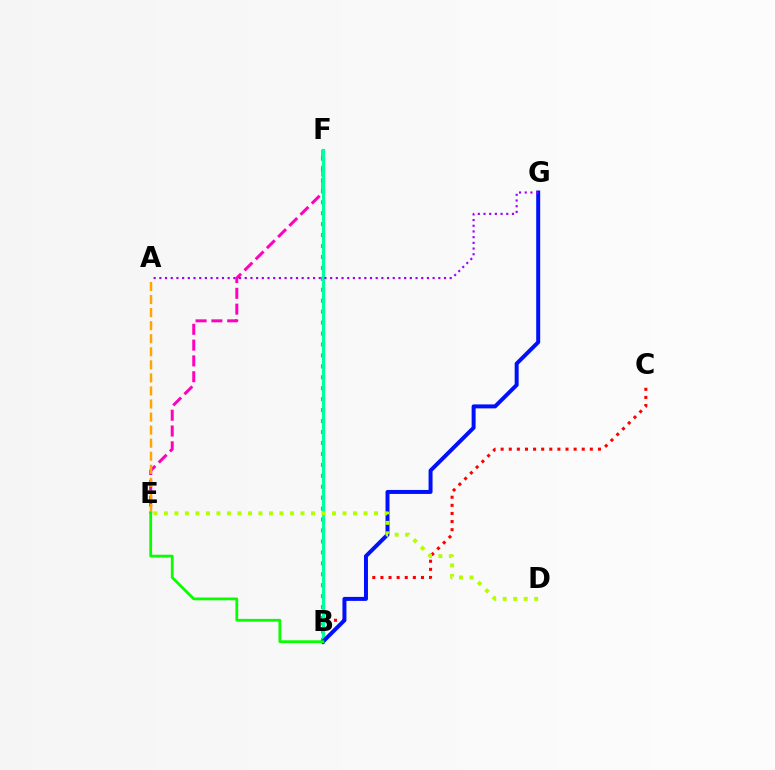{('E', 'F'): [{'color': '#ff00bd', 'line_style': 'dashed', 'thickness': 2.15}], ('B', 'C'): [{'color': '#ff0000', 'line_style': 'dotted', 'thickness': 2.2}], ('B', 'F'): [{'color': '#00b5ff', 'line_style': 'dotted', 'thickness': 2.97}, {'color': '#00ff9d', 'line_style': 'solid', 'thickness': 2.28}], ('A', 'E'): [{'color': '#ffa500', 'line_style': 'dashed', 'thickness': 1.77}], ('B', 'G'): [{'color': '#0010ff', 'line_style': 'solid', 'thickness': 2.86}], ('A', 'G'): [{'color': '#9b00ff', 'line_style': 'dotted', 'thickness': 1.55}], ('D', 'E'): [{'color': '#b3ff00', 'line_style': 'dotted', 'thickness': 2.85}], ('B', 'E'): [{'color': '#08ff00', 'line_style': 'solid', 'thickness': 2.0}]}